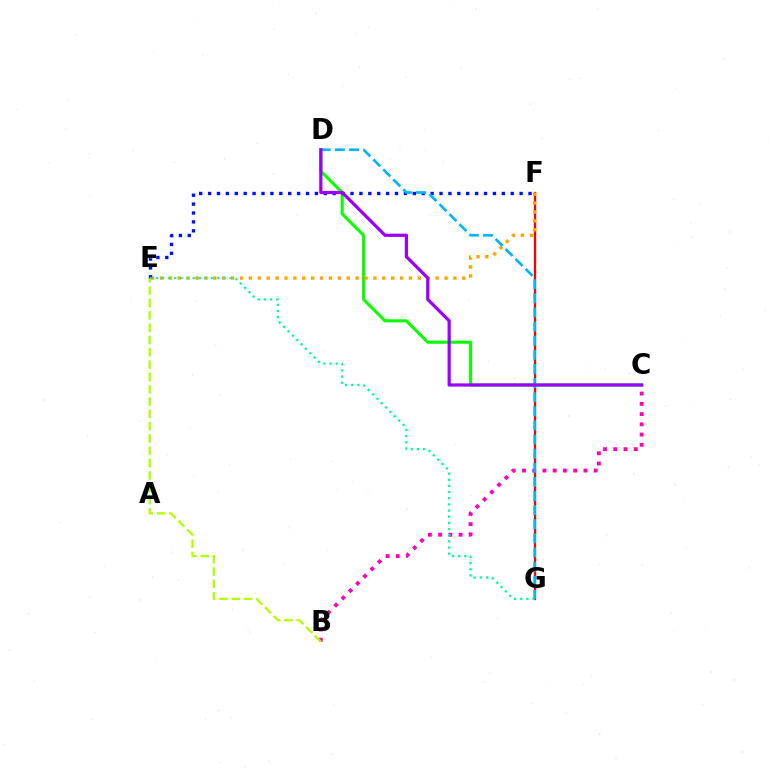{('C', 'D'): [{'color': '#08ff00', 'line_style': 'solid', 'thickness': 2.2}, {'color': '#9b00ff', 'line_style': 'solid', 'thickness': 2.32}], ('B', 'C'): [{'color': '#ff00bd', 'line_style': 'dotted', 'thickness': 2.78}], ('F', 'G'): [{'color': '#ff0000', 'line_style': 'solid', 'thickness': 1.64}], ('E', 'F'): [{'color': '#ffa500', 'line_style': 'dotted', 'thickness': 2.42}, {'color': '#0010ff', 'line_style': 'dotted', 'thickness': 2.42}], ('B', 'E'): [{'color': '#b3ff00', 'line_style': 'dashed', 'thickness': 1.67}], ('E', 'G'): [{'color': '#00ff9d', 'line_style': 'dotted', 'thickness': 1.67}], ('D', 'G'): [{'color': '#00b5ff', 'line_style': 'dashed', 'thickness': 1.92}]}